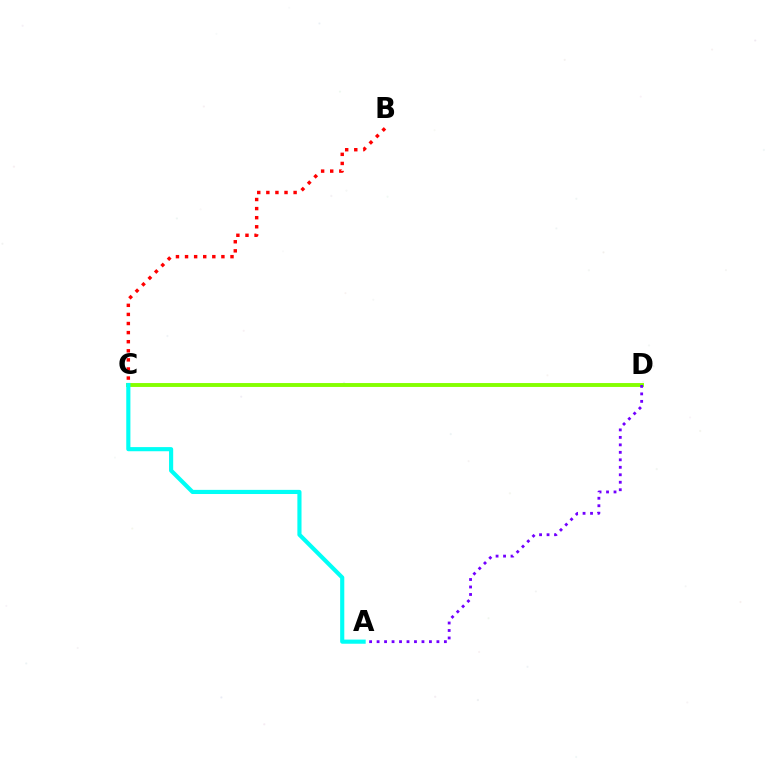{('C', 'D'): [{'color': '#84ff00', 'line_style': 'solid', 'thickness': 2.8}], ('B', 'C'): [{'color': '#ff0000', 'line_style': 'dotted', 'thickness': 2.47}], ('A', 'D'): [{'color': '#7200ff', 'line_style': 'dotted', 'thickness': 2.03}], ('A', 'C'): [{'color': '#00fff6', 'line_style': 'solid', 'thickness': 2.98}]}